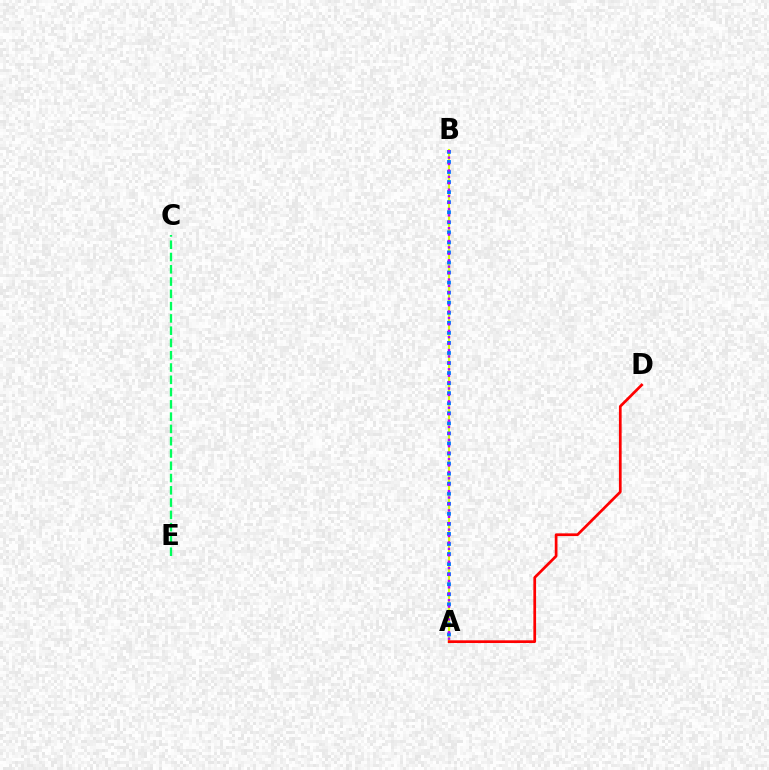{('A', 'B'): [{'color': '#d1ff00', 'line_style': 'solid', 'thickness': 1.54}, {'color': '#0074ff', 'line_style': 'dotted', 'thickness': 2.73}, {'color': '#b900ff', 'line_style': 'dotted', 'thickness': 1.74}], ('C', 'E'): [{'color': '#00ff5c', 'line_style': 'dashed', 'thickness': 1.67}], ('A', 'D'): [{'color': '#ff0000', 'line_style': 'solid', 'thickness': 1.96}]}